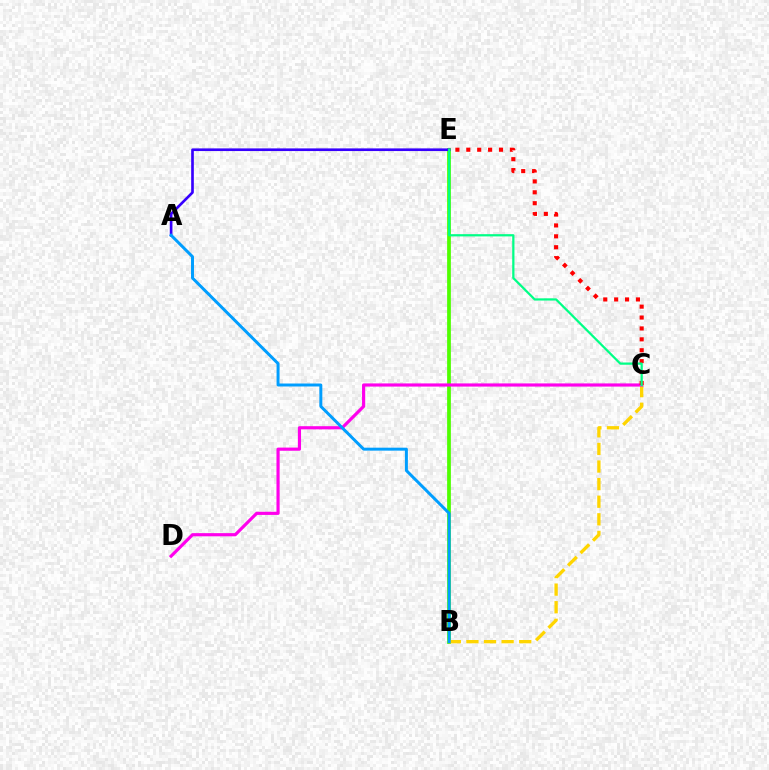{('B', 'E'): [{'color': '#4fff00', 'line_style': 'solid', 'thickness': 2.7}], ('B', 'C'): [{'color': '#ffd500', 'line_style': 'dashed', 'thickness': 2.39}], ('C', 'D'): [{'color': '#ff00ed', 'line_style': 'solid', 'thickness': 2.28}], ('C', 'E'): [{'color': '#ff0000', 'line_style': 'dotted', 'thickness': 2.96}, {'color': '#00ff86', 'line_style': 'solid', 'thickness': 1.61}], ('A', 'E'): [{'color': '#3700ff', 'line_style': 'solid', 'thickness': 1.91}], ('A', 'B'): [{'color': '#009eff', 'line_style': 'solid', 'thickness': 2.14}]}